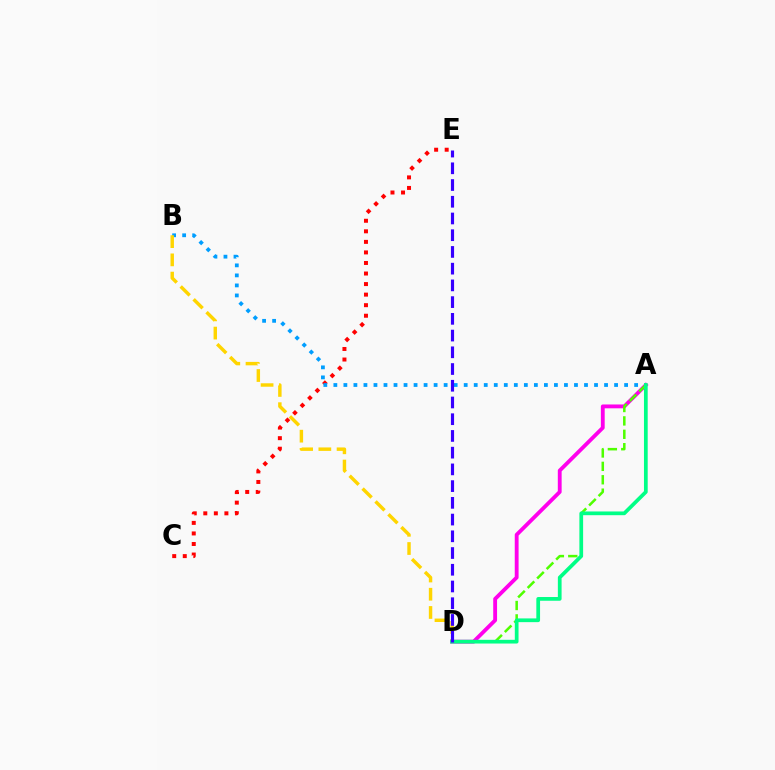{('A', 'D'): [{'color': '#ff00ed', 'line_style': 'solid', 'thickness': 2.76}, {'color': '#4fff00', 'line_style': 'dashed', 'thickness': 1.82}, {'color': '#00ff86', 'line_style': 'solid', 'thickness': 2.68}], ('C', 'E'): [{'color': '#ff0000', 'line_style': 'dotted', 'thickness': 2.87}], ('A', 'B'): [{'color': '#009eff', 'line_style': 'dotted', 'thickness': 2.72}], ('B', 'D'): [{'color': '#ffd500', 'line_style': 'dashed', 'thickness': 2.48}], ('D', 'E'): [{'color': '#3700ff', 'line_style': 'dashed', 'thickness': 2.27}]}